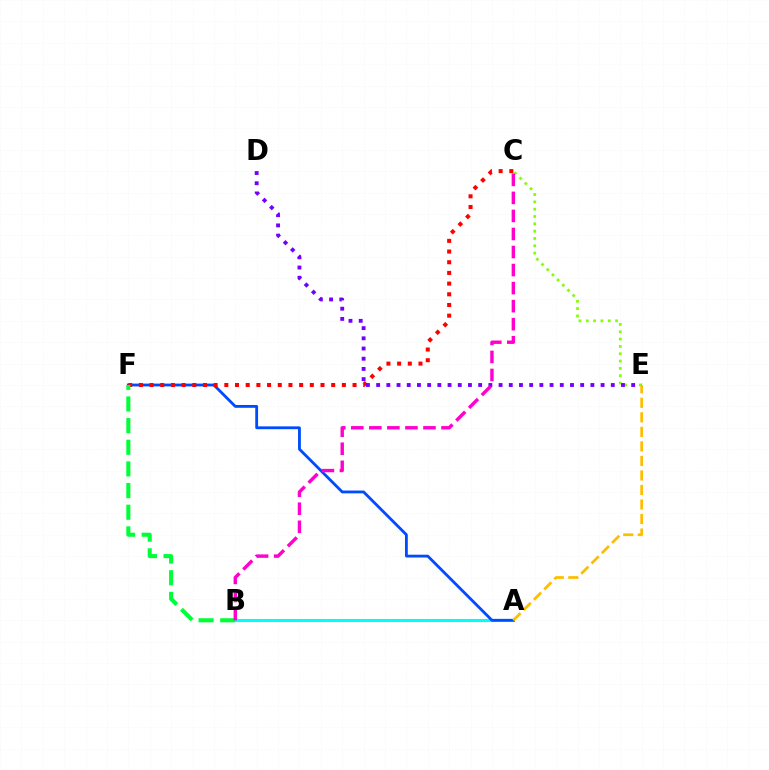{('C', 'E'): [{'color': '#84ff00', 'line_style': 'dotted', 'thickness': 1.99}], ('A', 'B'): [{'color': '#00fff6', 'line_style': 'solid', 'thickness': 2.22}], ('A', 'F'): [{'color': '#004bff', 'line_style': 'solid', 'thickness': 2.03}], ('C', 'F'): [{'color': '#ff0000', 'line_style': 'dotted', 'thickness': 2.9}], ('B', 'F'): [{'color': '#00ff39', 'line_style': 'dashed', 'thickness': 2.94}], ('D', 'E'): [{'color': '#7200ff', 'line_style': 'dotted', 'thickness': 2.77}], ('A', 'E'): [{'color': '#ffbd00', 'line_style': 'dashed', 'thickness': 1.97}], ('B', 'C'): [{'color': '#ff00cf', 'line_style': 'dashed', 'thickness': 2.45}]}